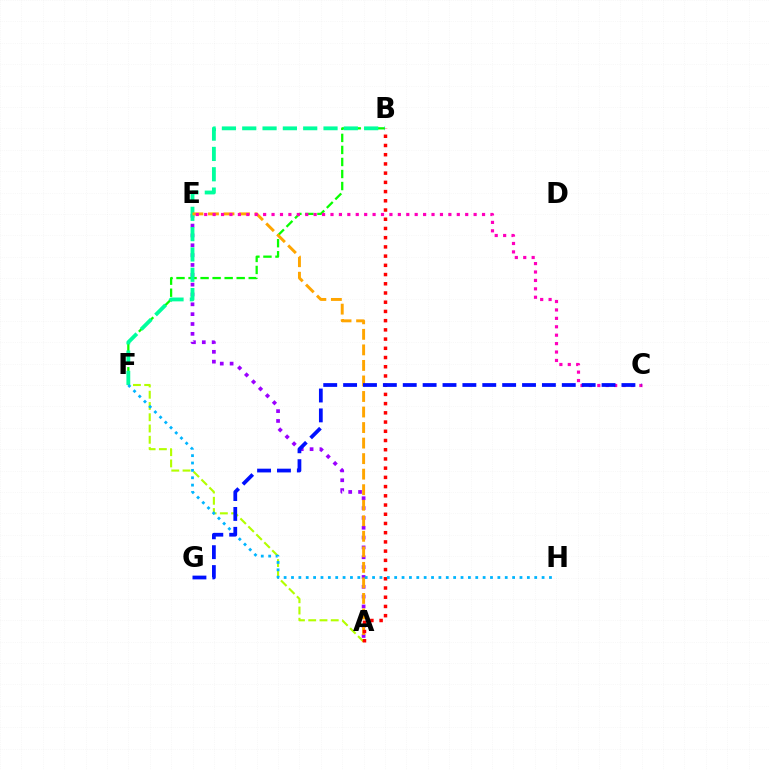{('B', 'F'): [{'color': '#08ff00', 'line_style': 'dashed', 'thickness': 1.63}, {'color': '#00ff9d', 'line_style': 'dashed', 'thickness': 2.76}], ('A', 'E'): [{'color': '#9b00ff', 'line_style': 'dotted', 'thickness': 2.67}, {'color': '#ffa500', 'line_style': 'dashed', 'thickness': 2.11}], ('A', 'F'): [{'color': '#b3ff00', 'line_style': 'dashed', 'thickness': 1.53}], ('A', 'B'): [{'color': '#ff0000', 'line_style': 'dotted', 'thickness': 2.5}], ('F', 'H'): [{'color': '#00b5ff', 'line_style': 'dotted', 'thickness': 2.0}], ('C', 'E'): [{'color': '#ff00bd', 'line_style': 'dotted', 'thickness': 2.29}], ('C', 'G'): [{'color': '#0010ff', 'line_style': 'dashed', 'thickness': 2.7}]}